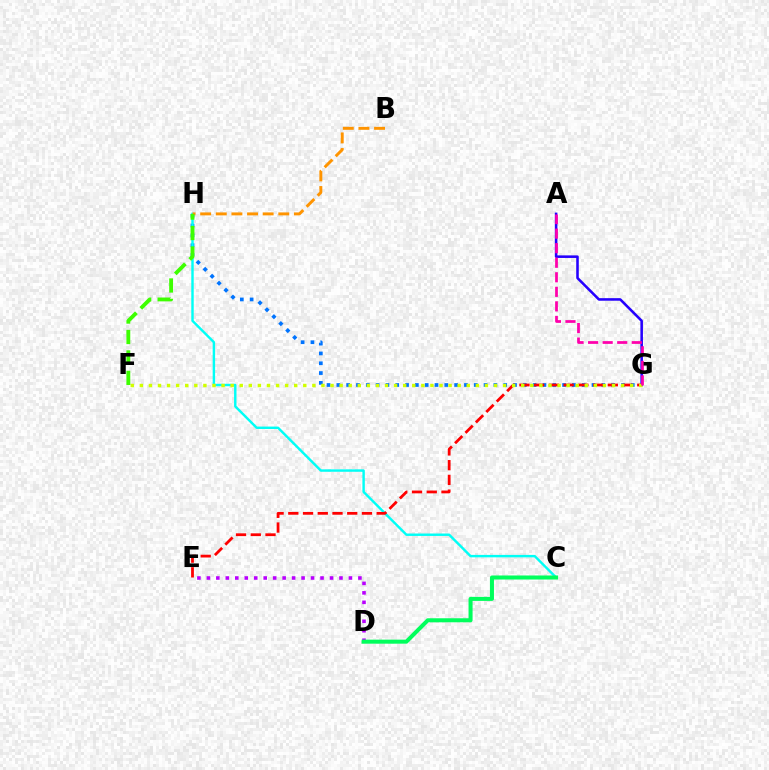{('D', 'E'): [{'color': '#b900ff', 'line_style': 'dotted', 'thickness': 2.57}], ('G', 'H'): [{'color': '#0074ff', 'line_style': 'dotted', 'thickness': 2.67}], ('C', 'H'): [{'color': '#00fff6', 'line_style': 'solid', 'thickness': 1.75}], ('A', 'G'): [{'color': '#2500ff', 'line_style': 'solid', 'thickness': 1.85}, {'color': '#ff00ac', 'line_style': 'dashed', 'thickness': 1.98}], ('E', 'G'): [{'color': '#ff0000', 'line_style': 'dashed', 'thickness': 2.0}], ('B', 'H'): [{'color': '#ff9400', 'line_style': 'dashed', 'thickness': 2.12}], ('F', 'G'): [{'color': '#d1ff00', 'line_style': 'dotted', 'thickness': 2.47}], ('F', 'H'): [{'color': '#3dff00', 'line_style': 'dashed', 'thickness': 2.78}], ('C', 'D'): [{'color': '#00ff5c', 'line_style': 'solid', 'thickness': 2.9}]}